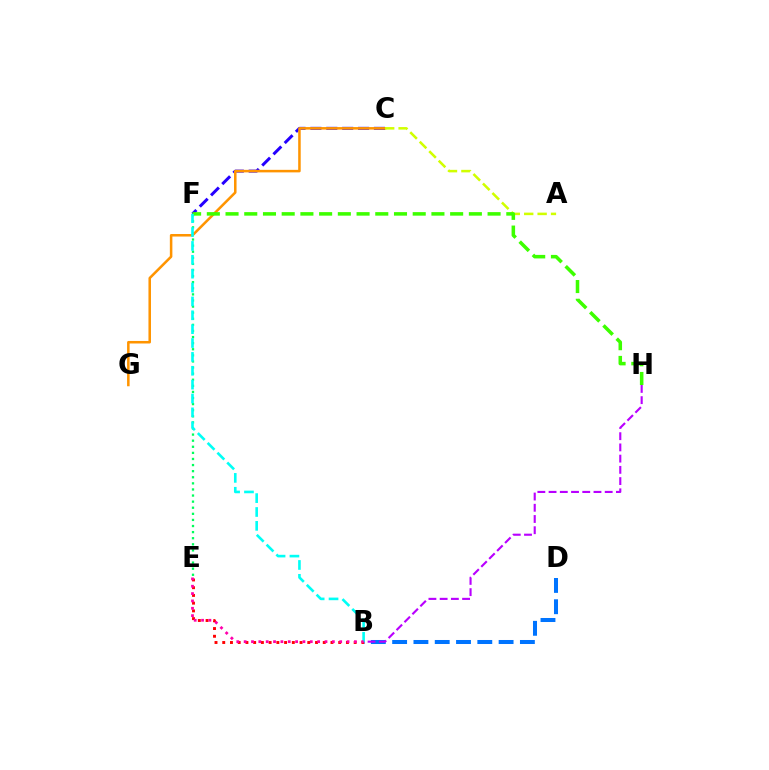{('C', 'F'): [{'color': '#2500ff', 'line_style': 'dashed', 'thickness': 2.16}], ('E', 'F'): [{'color': '#00ff5c', 'line_style': 'dotted', 'thickness': 1.66}], ('B', 'E'): [{'color': '#ff0000', 'line_style': 'dotted', 'thickness': 2.1}, {'color': '#ff00ac', 'line_style': 'dotted', 'thickness': 2.0}], ('C', 'G'): [{'color': '#ff9400', 'line_style': 'solid', 'thickness': 1.82}], ('A', 'C'): [{'color': '#d1ff00', 'line_style': 'dashed', 'thickness': 1.82}], ('B', 'D'): [{'color': '#0074ff', 'line_style': 'dashed', 'thickness': 2.89}], ('F', 'H'): [{'color': '#3dff00', 'line_style': 'dashed', 'thickness': 2.54}], ('B', 'H'): [{'color': '#b900ff', 'line_style': 'dashed', 'thickness': 1.52}], ('B', 'F'): [{'color': '#00fff6', 'line_style': 'dashed', 'thickness': 1.88}]}